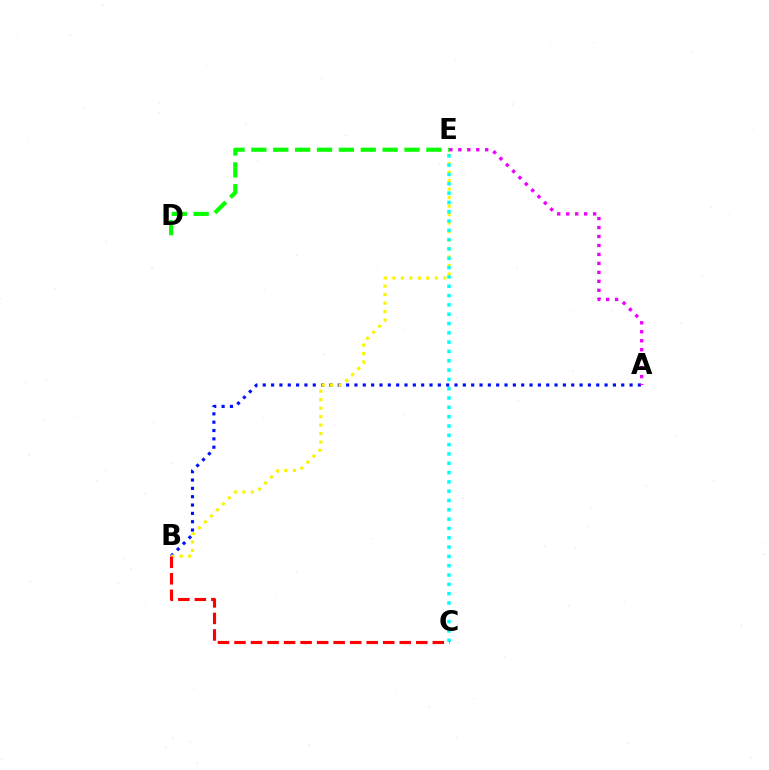{('A', 'B'): [{'color': '#0010ff', 'line_style': 'dotted', 'thickness': 2.27}], ('B', 'E'): [{'color': '#fcf500', 'line_style': 'dotted', 'thickness': 2.3}], ('D', 'E'): [{'color': '#08ff00', 'line_style': 'dashed', 'thickness': 2.97}], ('A', 'E'): [{'color': '#ee00ff', 'line_style': 'dotted', 'thickness': 2.44}], ('C', 'E'): [{'color': '#00fff6', 'line_style': 'dotted', 'thickness': 2.53}], ('B', 'C'): [{'color': '#ff0000', 'line_style': 'dashed', 'thickness': 2.24}]}